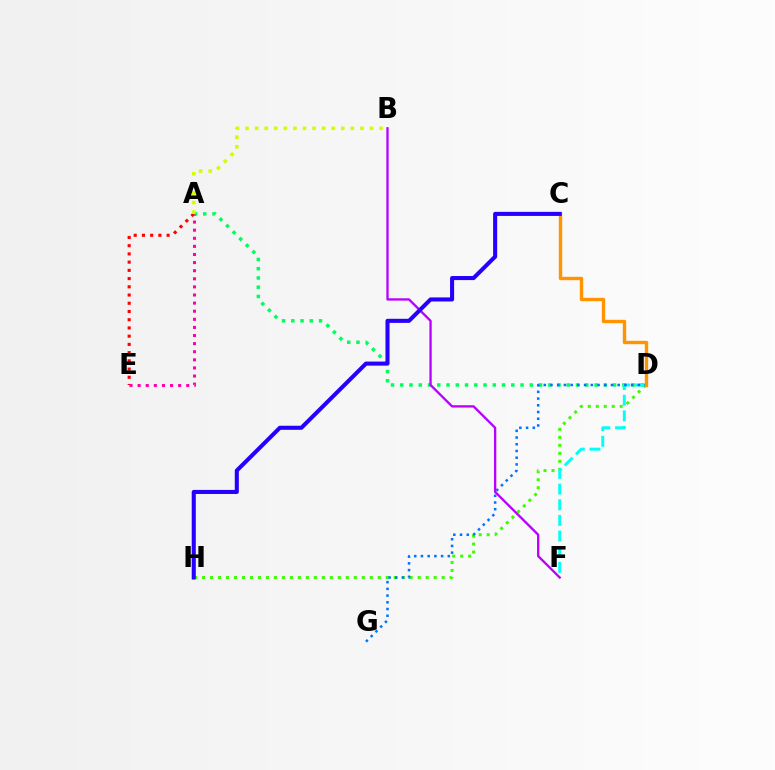{('A', 'D'): [{'color': '#00ff5c', 'line_style': 'dotted', 'thickness': 2.51}], ('D', 'H'): [{'color': '#3dff00', 'line_style': 'dotted', 'thickness': 2.17}], ('A', 'E'): [{'color': '#ff0000', 'line_style': 'dotted', 'thickness': 2.23}, {'color': '#ff00ac', 'line_style': 'dotted', 'thickness': 2.2}], ('A', 'B'): [{'color': '#d1ff00', 'line_style': 'dotted', 'thickness': 2.6}], ('D', 'F'): [{'color': '#00fff6', 'line_style': 'dashed', 'thickness': 2.13}], ('D', 'G'): [{'color': '#0074ff', 'line_style': 'dotted', 'thickness': 1.83}], ('B', 'F'): [{'color': '#b900ff', 'line_style': 'solid', 'thickness': 1.67}], ('C', 'D'): [{'color': '#ff9400', 'line_style': 'solid', 'thickness': 2.44}], ('C', 'H'): [{'color': '#2500ff', 'line_style': 'solid', 'thickness': 2.93}]}